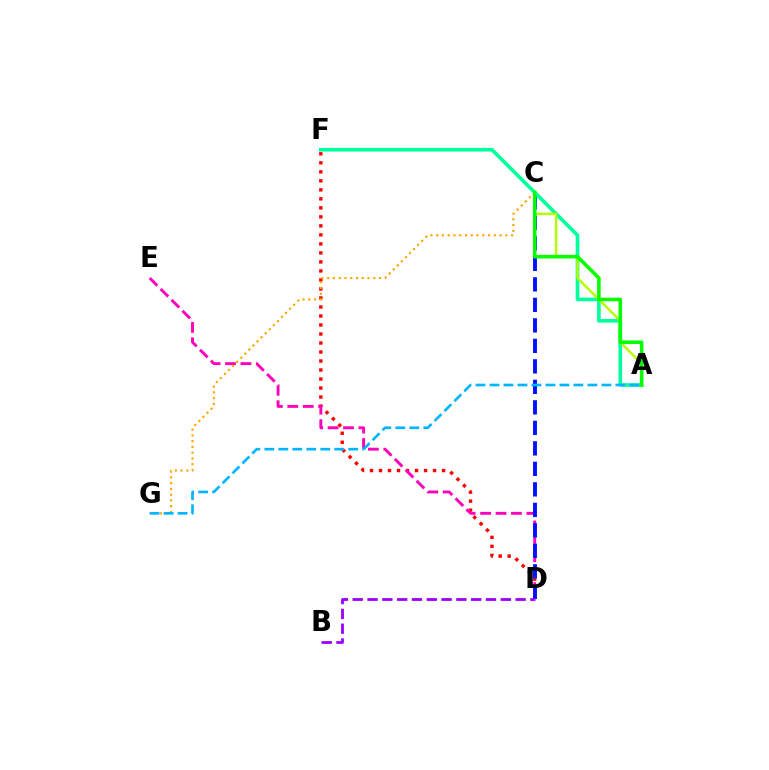{('D', 'F'): [{'color': '#ff0000', 'line_style': 'dotted', 'thickness': 2.45}], ('D', 'E'): [{'color': '#ff00bd', 'line_style': 'dashed', 'thickness': 2.1}], ('C', 'D'): [{'color': '#0010ff', 'line_style': 'dashed', 'thickness': 2.78}], ('B', 'D'): [{'color': '#9b00ff', 'line_style': 'dashed', 'thickness': 2.01}], ('C', 'G'): [{'color': '#ffa500', 'line_style': 'dotted', 'thickness': 1.56}], ('A', 'F'): [{'color': '#00ff9d', 'line_style': 'solid', 'thickness': 2.63}], ('A', 'C'): [{'color': '#b3ff00', 'line_style': 'solid', 'thickness': 1.78}, {'color': '#08ff00', 'line_style': 'solid', 'thickness': 2.58}], ('A', 'G'): [{'color': '#00b5ff', 'line_style': 'dashed', 'thickness': 1.9}]}